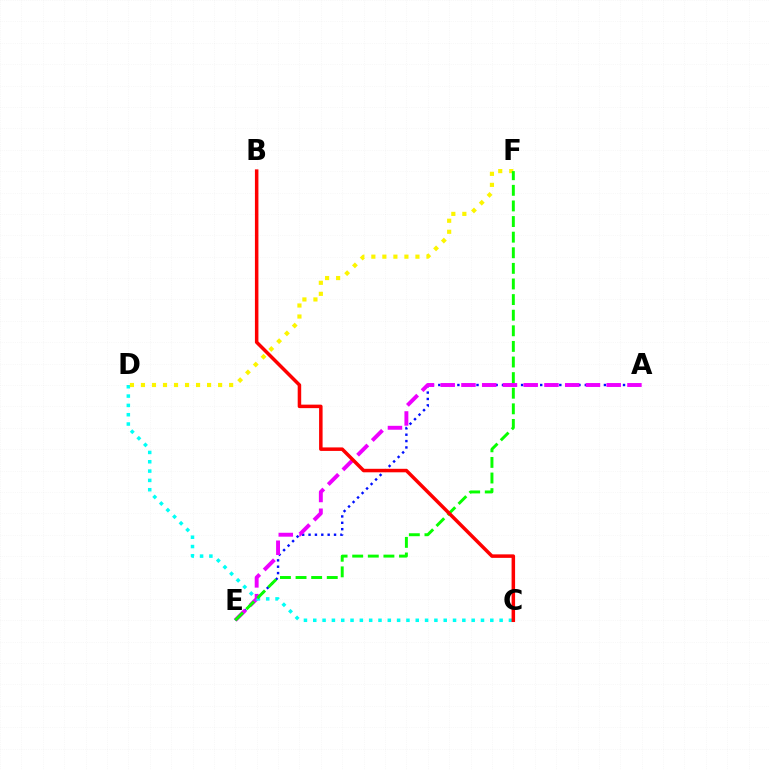{('A', 'E'): [{'color': '#0010ff', 'line_style': 'dotted', 'thickness': 1.73}, {'color': '#ee00ff', 'line_style': 'dashed', 'thickness': 2.82}], ('C', 'D'): [{'color': '#00fff6', 'line_style': 'dotted', 'thickness': 2.53}], ('D', 'F'): [{'color': '#fcf500', 'line_style': 'dotted', 'thickness': 2.99}], ('E', 'F'): [{'color': '#08ff00', 'line_style': 'dashed', 'thickness': 2.12}], ('B', 'C'): [{'color': '#ff0000', 'line_style': 'solid', 'thickness': 2.52}]}